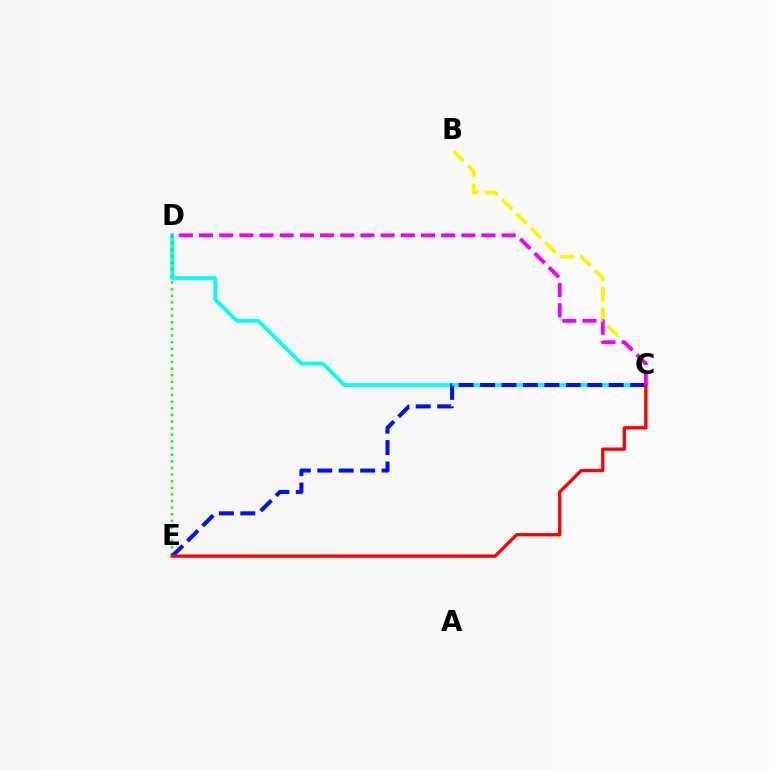{('C', 'D'): [{'color': '#00fff6', 'line_style': 'solid', 'thickness': 2.7}, {'color': '#ee00ff', 'line_style': 'dashed', 'thickness': 2.74}], ('D', 'E'): [{'color': '#08ff00', 'line_style': 'dotted', 'thickness': 1.8}], ('B', 'C'): [{'color': '#fcf500', 'line_style': 'dashed', 'thickness': 2.76}], ('C', 'E'): [{'color': '#0010ff', 'line_style': 'dashed', 'thickness': 2.91}, {'color': '#ff0000', 'line_style': 'solid', 'thickness': 2.39}]}